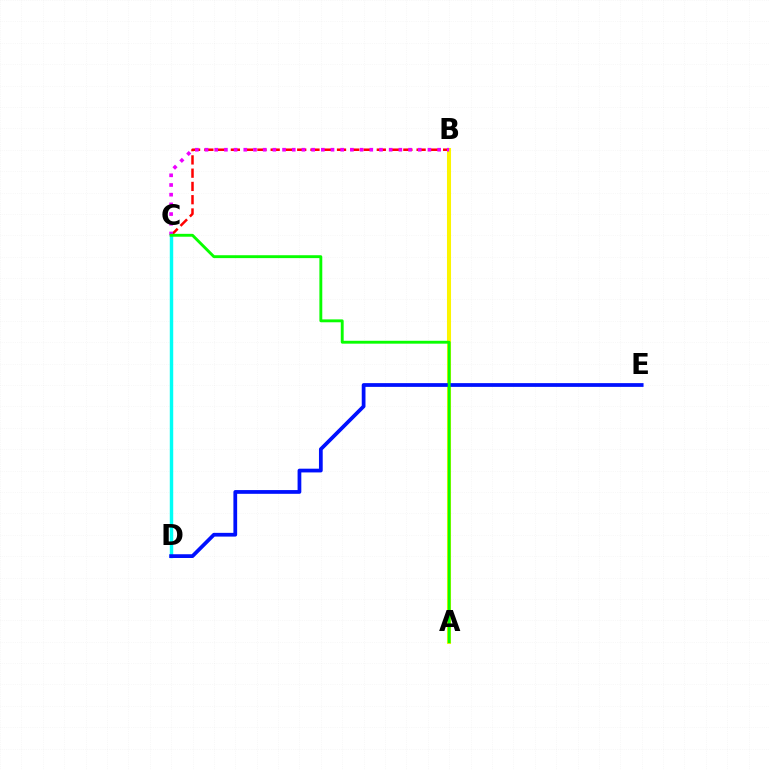{('B', 'C'): [{'color': '#ff0000', 'line_style': 'dashed', 'thickness': 1.8}, {'color': '#ee00ff', 'line_style': 'dotted', 'thickness': 2.63}], ('A', 'B'): [{'color': '#fcf500', 'line_style': 'solid', 'thickness': 2.91}], ('C', 'D'): [{'color': '#00fff6', 'line_style': 'solid', 'thickness': 2.48}], ('D', 'E'): [{'color': '#0010ff', 'line_style': 'solid', 'thickness': 2.7}], ('A', 'C'): [{'color': '#08ff00', 'line_style': 'solid', 'thickness': 2.08}]}